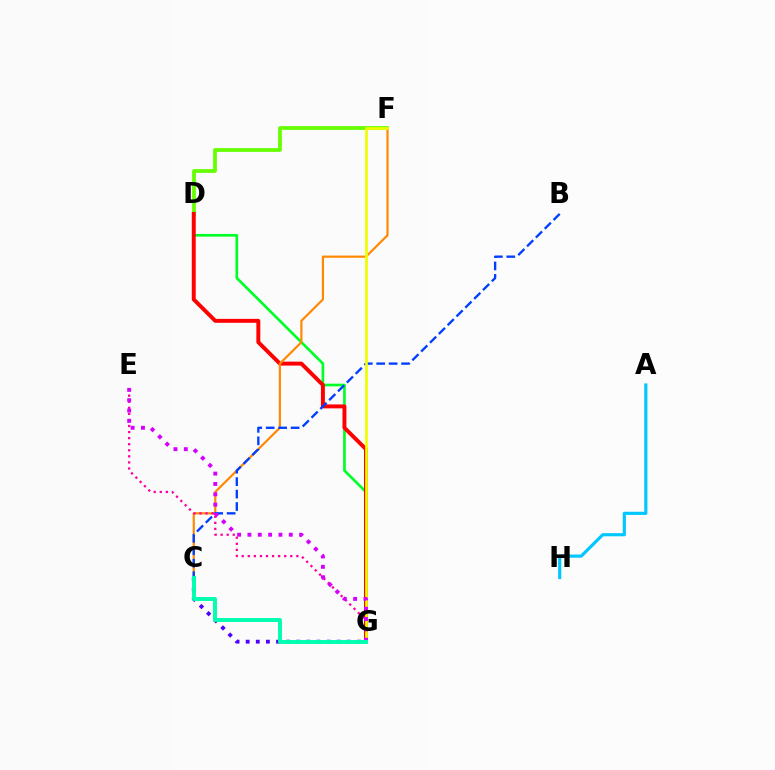{('D', 'G'): [{'color': '#00ff27', 'line_style': 'solid', 'thickness': 1.93}, {'color': '#ff0000', 'line_style': 'solid', 'thickness': 2.84}], ('D', 'F'): [{'color': '#66ff00', 'line_style': 'solid', 'thickness': 2.7}], ('C', 'F'): [{'color': '#ff8800', 'line_style': 'solid', 'thickness': 1.57}], ('C', 'G'): [{'color': '#4f00ff', 'line_style': 'dotted', 'thickness': 2.75}, {'color': '#00ffaf', 'line_style': 'solid', 'thickness': 2.82}], ('E', 'G'): [{'color': '#ff00a0', 'line_style': 'dotted', 'thickness': 1.65}, {'color': '#d600ff', 'line_style': 'dotted', 'thickness': 2.81}], ('B', 'C'): [{'color': '#003fff', 'line_style': 'dashed', 'thickness': 1.69}], ('A', 'H'): [{'color': '#00c7ff', 'line_style': 'solid', 'thickness': 2.27}], ('F', 'G'): [{'color': '#eeff00', 'line_style': 'solid', 'thickness': 1.97}]}